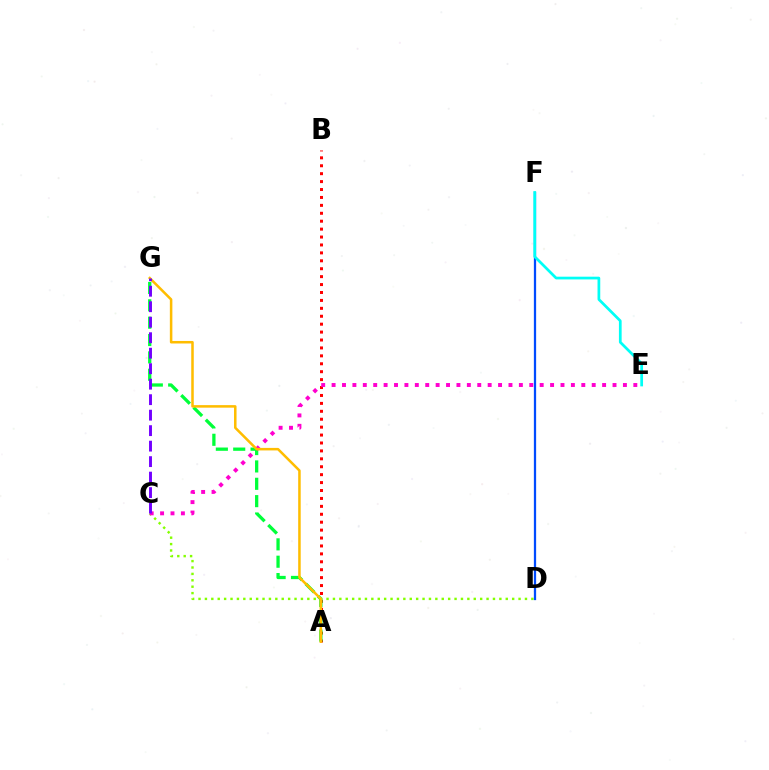{('A', 'B'): [{'color': '#ff0000', 'line_style': 'dotted', 'thickness': 2.15}], ('A', 'G'): [{'color': '#00ff39', 'line_style': 'dashed', 'thickness': 2.36}, {'color': '#ffbd00', 'line_style': 'solid', 'thickness': 1.82}], ('C', 'D'): [{'color': '#84ff00', 'line_style': 'dotted', 'thickness': 1.74}], ('D', 'F'): [{'color': '#004bff', 'line_style': 'solid', 'thickness': 1.63}], ('C', 'E'): [{'color': '#ff00cf', 'line_style': 'dotted', 'thickness': 2.83}], ('E', 'F'): [{'color': '#00fff6', 'line_style': 'solid', 'thickness': 1.97}], ('C', 'G'): [{'color': '#7200ff', 'line_style': 'dashed', 'thickness': 2.1}]}